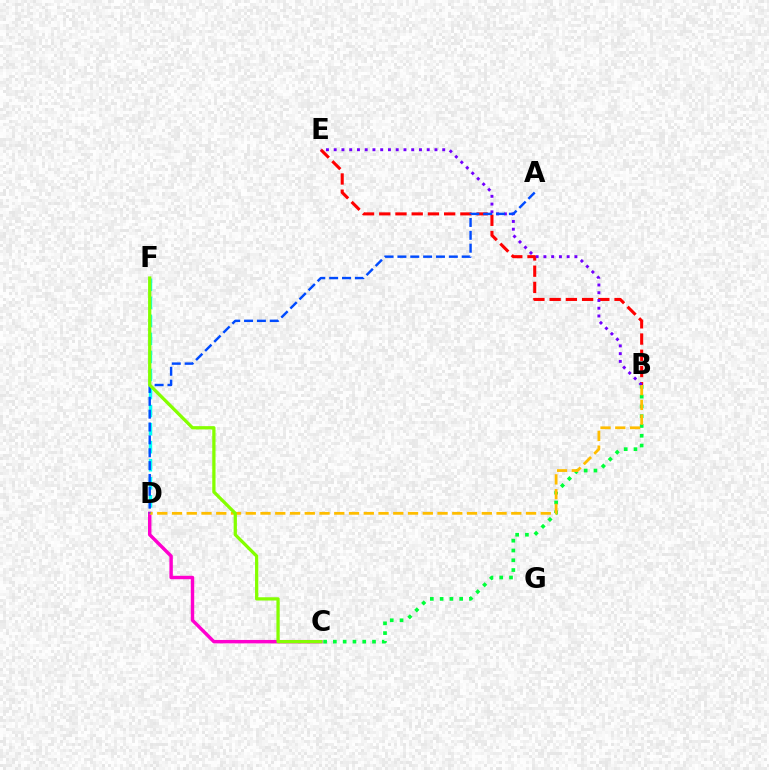{('D', 'F'): [{'color': '#00fff6', 'line_style': 'dashed', 'thickness': 2.45}], ('B', 'C'): [{'color': '#00ff39', 'line_style': 'dotted', 'thickness': 2.66}], ('B', 'E'): [{'color': '#ff0000', 'line_style': 'dashed', 'thickness': 2.2}, {'color': '#7200ff', 'line_style': 'dotted', 'thickness': 2.11}], ('C', 'D'): [{'color': '#ff00cf', 'line_style': 'solid', 'thickness': 2.47}], ('B', 'D'): [{'color': '#ffbd00', 'line_style': 'dashed', 'thickness': 2.0}], ('A', 'D'): [{'color': '#004bff', 'line_style': 'dashed', 'thickness': 1.75}], ('C', 'F'): [{'color': '#84ff00', 'line_style': 'solid', 'thickness': 2.35}]}